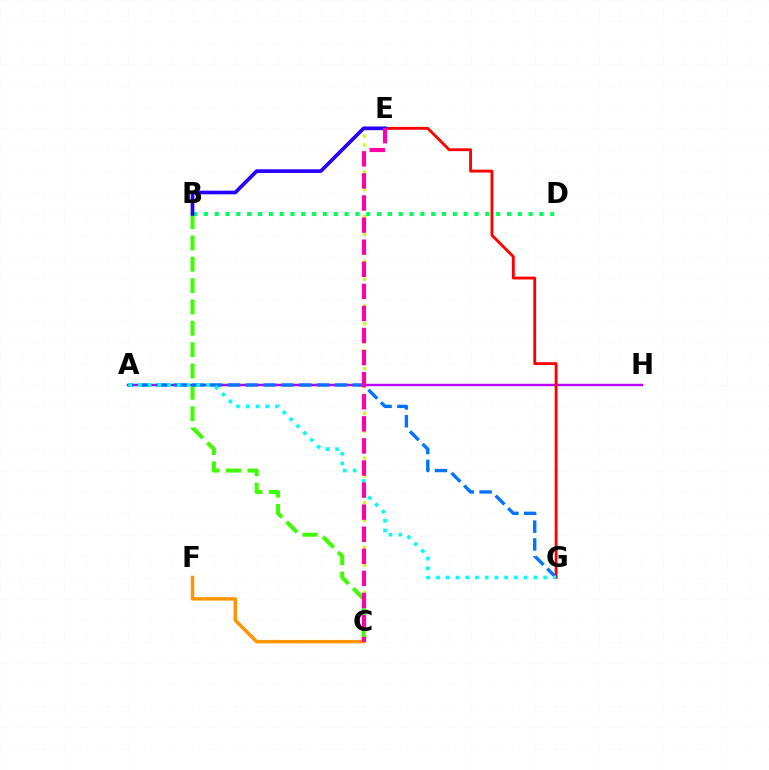{('C', 'E'): [{'color': '#d1ff00', 'line_style': 'dotted', 'thickness': 2.43}, {'color': '#ff00ac', 'line_style': 'dashed', 'thickness': 3.0}], ('C', 'F'): [{'color': '#ff9400', 'line_style': 'solid', 'thickness': 2.48}], ('B', 'C'): [{'color': '#3dff00', 'line_style': 'dashed', 'thickness': 2.9}], ('A', 'H'): [{'color': '#b900ff', 'line_style': 'solid', 'thickness': 1.75}], ('E', 'G'): [{'color': '#ff0000', 'line_style': 'solid', 'thickness': 2.06}], ('A', 'G'): [{'color': '#0074ff', 'line_style': 'dashed', 'thickness': 2.42}, {'color': '#00fff6', 'line_style': 'dotted', 'thickness': 2.64}], ('B', 'D'): [{'color': '#00ff5c', 'line_style': 'dotted', 'thickness': 2.94}], ('B', 'E'): [{'color': '#2500ff', 'line_style': 'solid', 'thickness': 2.65}]}